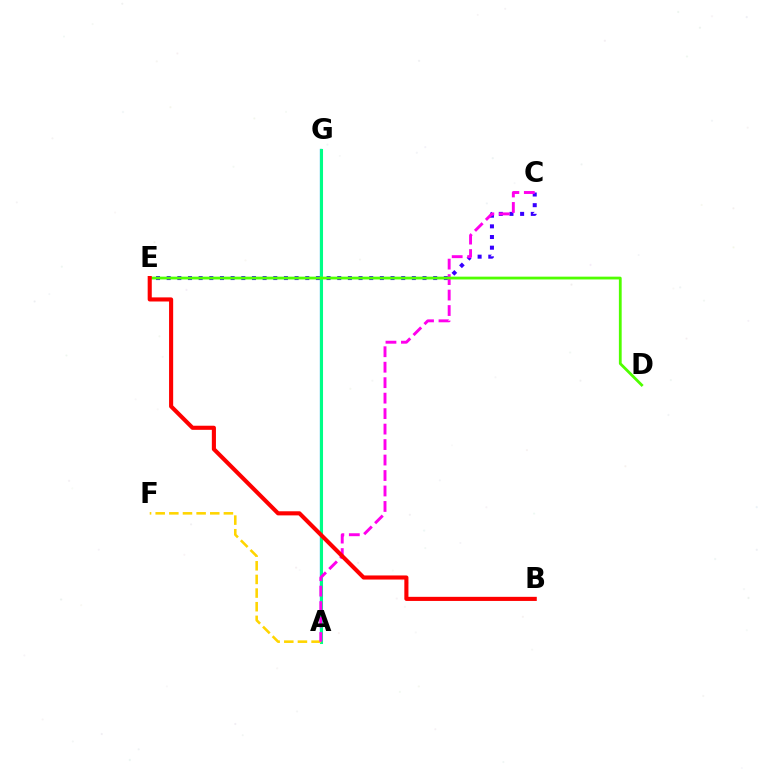{('C', 'E'): [{'color': '#3700ff', 'line_style': 'dotted', 'thickness': 2.9}], ('A', 'G'): [{'color': '#009eff', 'line_style': 'solid', 'thickness': 1.63}, {'color': '#00ff86', 'line_style': 'solid', 'thickness': 2.2}], ('A', 'F'): [{'color': '#ffd500', 'line_style': 'dashed', 'thickness': 1.85}], ('A', 'C'): [{'color': '#ff00ed', 'line_style': 'dashed', 'thickness': 2.1}], ('D', 'E'): [{'color': '#4fff00', 'line_style': 'solid', 'thickness': 2.01}], ('B', 'E'): [{'color': '#ff0000', 'line_style': 'solid', 'thickness': 2.95}]}